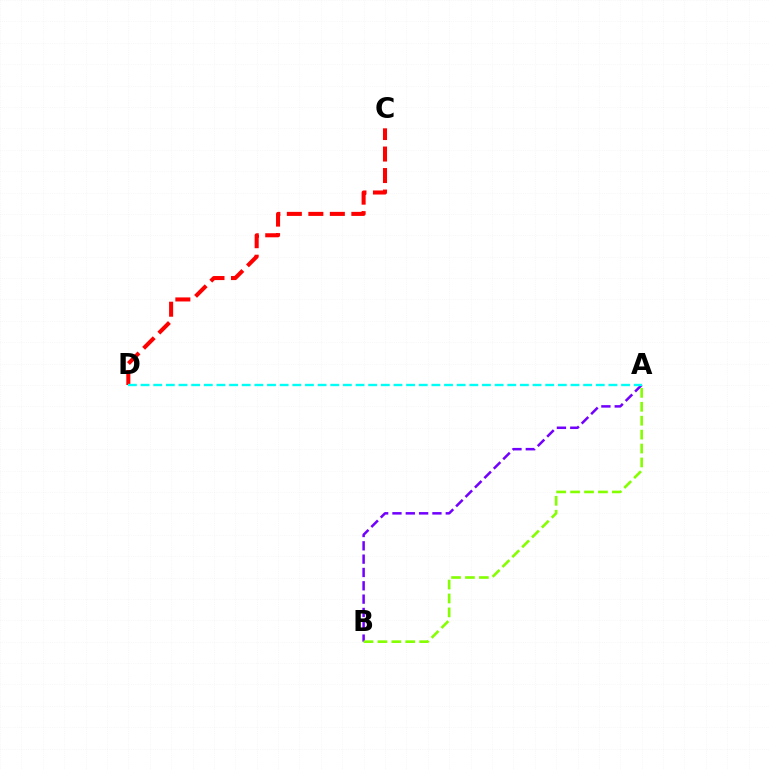{('C', 'D'): [{'color': '#ff0000', 'line_style': 'dashed', 'thickness': 2.92}], ('A', 'B'): [{'color': '#7200ff', 'line_style': 'dashed', 'thickness': 1.81}, {'color': '#84ff00', 'line_style': 'dashed', 'thickness': 1.89}], ('A', 'D'): [{'color': '#00fff6', 'line_style': 'dashed', 'thickness': 1.72}]}